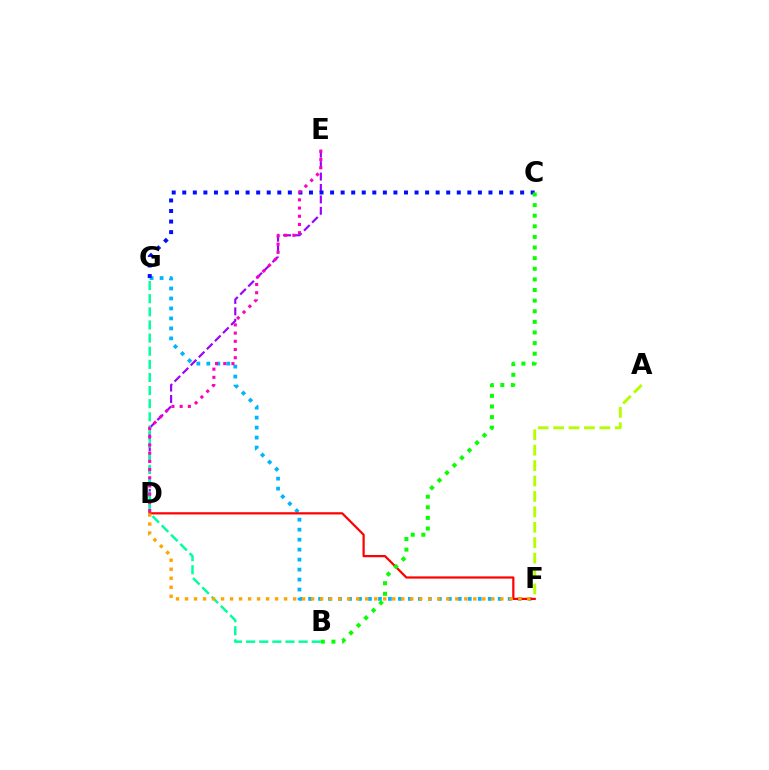{('D', 'E'): [{'color': '#9b00ff', 'line_style': 'dashed', 'thickness': 1.55}, {'color': '#ff00bd', 'line_style': 'dotted', 'thickness': 2.23}], ('B', 'G'): [{'color': '#00ff9d', 'line_style': 'dashed', 'thickness': 1.78}], ('F', 'G'): [{'color': '#00b5ff', 'line_style': 'dotted', 'thickness': 2.71}], ('D', 'F'): [{'color': '#ff0000', 'line_style': 'solid', 'thickness': 1.6}, {'color': '#ffa500', 'line_style': 'dotted', 'thickness': 2.45}], ('C', 'G'): [{'color': '#0010ff', 'line_style': 'dotted', 'thickness': 2.87}], ('A', 'F'): [{'color': '#b3ff00', 'line_style': 'dashed', 'thickness': 2.09}], ('B', 'C'): [{'color': '#08ff00', 'line_style': 'dotted', 'thickness': 2.88}]}